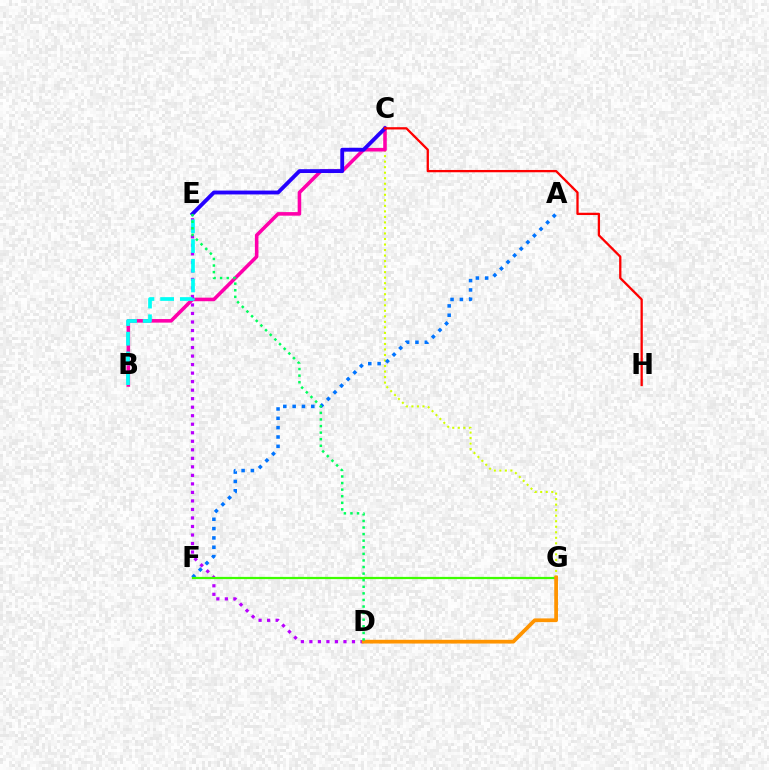{('C', 'G'): [{'color': '#d1ff00', 'line_style': 'dotted', 'thickness': 1.5}], ('B', 'C'): [{'color': '#ff00ac', 'line_style': 'solid', 'thickness': 2.57}], ('D', 'E'): [{'color': '#b900ff', 'line_style': 'dotted', 'thickness': 2.32}, {'color': '#00ff5c', 'line_style': 'dotted', 'thickness': 1.79}], ('B', 'E'): [{'color': '#00fff6', 'line_style': 'dashed', 'thickness': 2.68}], ('A', 'F'): [{'color': '#0074ff', 'line_style': 'dotted', 'thickness': 2.54}], ('C', 'E'): [{'color': '#2500ff', 'line_style': 'solid', 'thickness': 2.78}], ('F', 'G'): [{'color': '#3dff00', 'line_style': 'solid', 'thickness': 1.6}], ('D', 'G'): [{'color': '#ff9400', 'line_style': 'solid', 'thickness': 2.69}], ('C', 'H'): [{'color': '#ff0000', 'line_style': 'solid', 'thickness': 1.65}]}